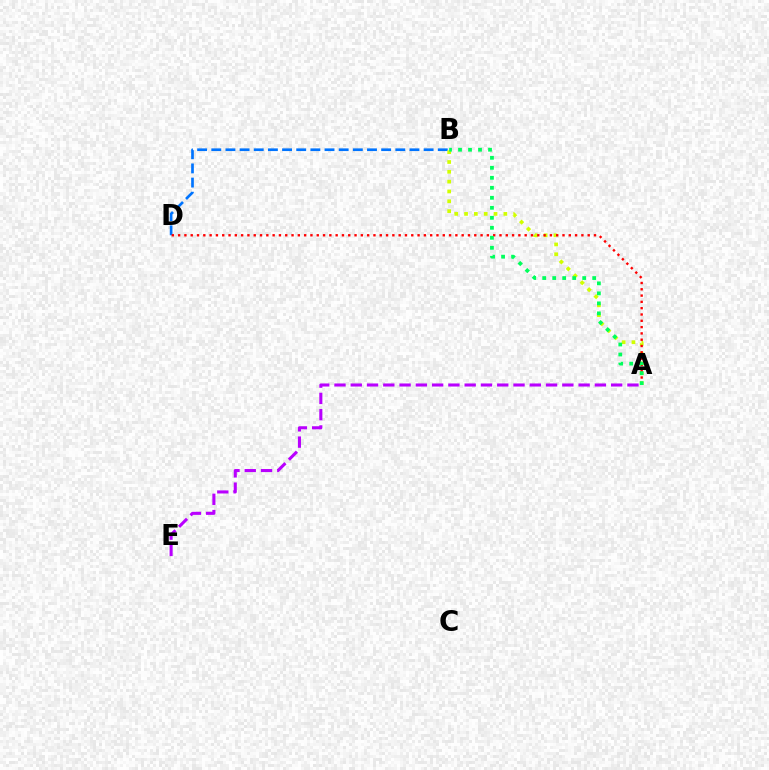{('B', 'D'): [{'color': '#0074ff', 'line_style': 'dashed', 'thickness': 1.92}], ('A', 'B'): [{'color': '#d1ff00', 'line_style': 'dotted', 'thickness': 2.67}, {'color': '#00ff5c', 'line_style': 'dotted', 'thickness': 2.72}], ('A', 'D'): [{'color': '#ff0000', 'line_style': 'dotted', 'thickness': 1.71}], ('A', 'E'): [{'color': '#b900ff', 'line_style': 'dashed', 'thickness': 2.21}]}